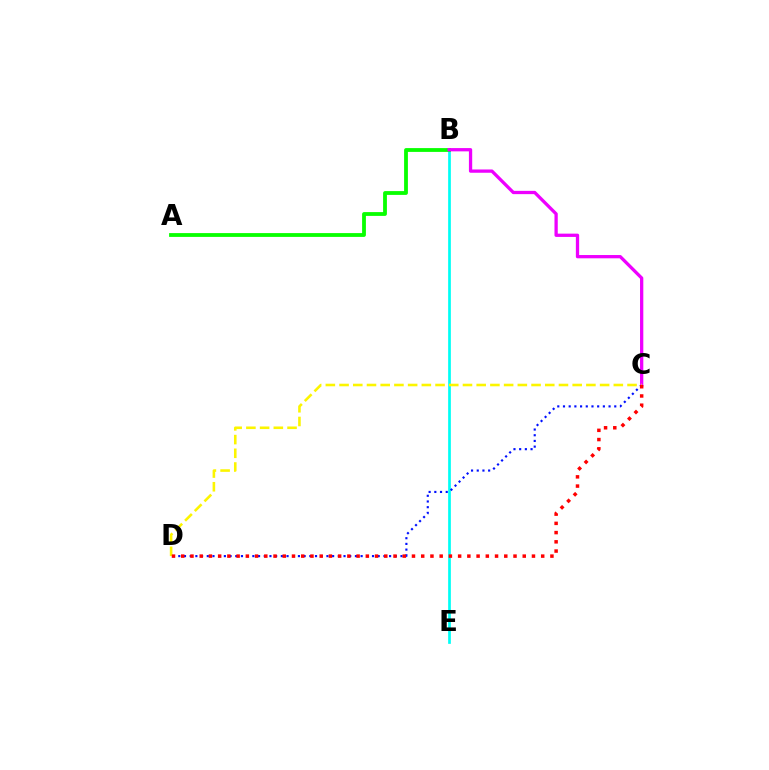{('B', 'E'): [{'color': '#00fff6', 'line_style': 'solid', 'thickness': 1.96}], ('A', 'B'): [{'color': '#08ff00', 'line_style': 'solid', 'thickness': 2.74}], ('C', 'D'): [{'color': '#0010ff', 'line_style': 'dotted', 'thickness': 1.55}, {'color': '#fcf500', 'line_style': 'dashed', 'thickness': 1.86}, {'color': '#ff0000', 'line_style': 'dotted', 'thickness': 2.51}], ('B', 'C'): [{'color': '#ee00ff', 'line_style': 'solid', 'thickness': 2.36}]}